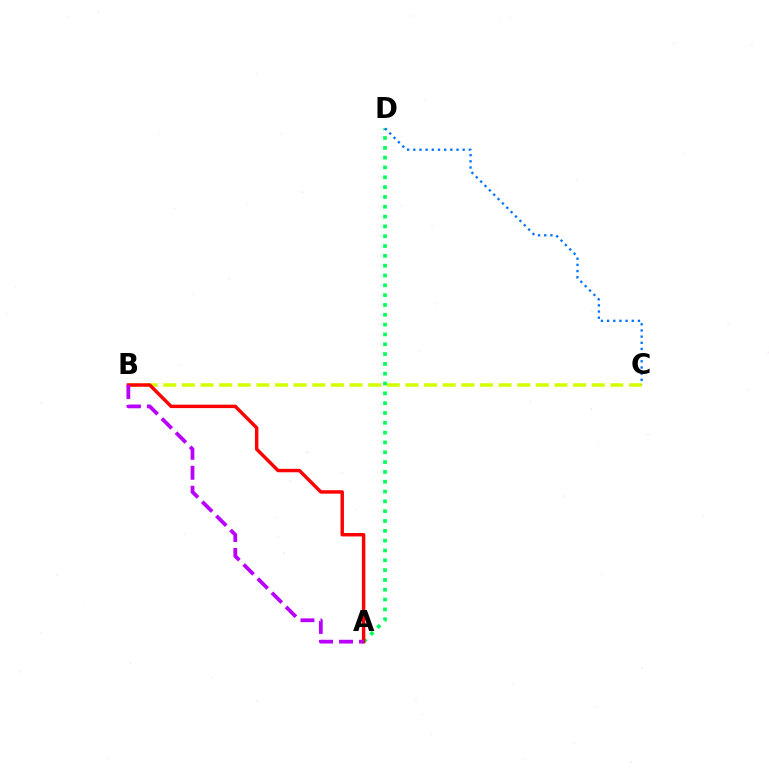{('B', 'C'): [{'color': '#d1ff00', 'line_style': 'dashed', 'thickness': 2.53}], ('A', 'D'): [{'color': '#00ff5c', 'line_style': 'dotted', 'thickness': 2.67}], ('A', 'B'): [{'color': '#ff0000', 'line_style': 'solid', 'thickness': 2.47}, {'color': '#b900ff', 'line_style': 'dashed', 'thickness': 2.71}], ('C', 'D'): [{'color': '#0074ff', 'line_style': 'dotted', 'thickness': 1.68}]}